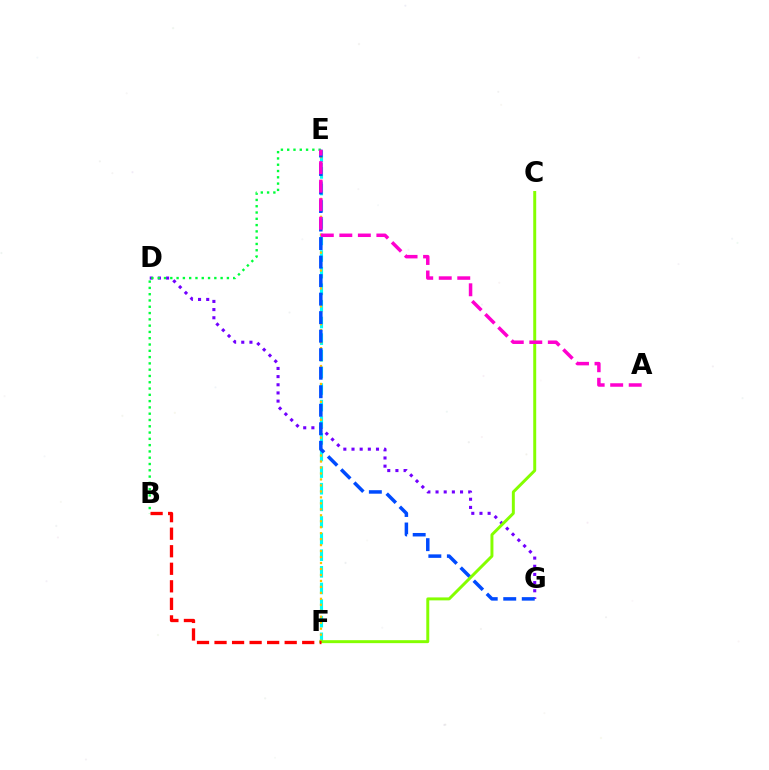{('D', 'G'): [{'color': '#7200ff', 'line_style': 'dotted', 'thickness': 2.22}], ('E', 'F'): [{'color': '#00fff6', 'line_style': 'dashed', 'thickness': 2.26}, {'color': '#ffbd00', 'line_style': 'dotted', 'thickness': 1.62}], ('B', 'E'): [{'color': '#00ff39', 'line_style': 'dotted', 'thickness': 1.71}], ('E', 'G'): [{'color': '#004bff', 'line_style': 'dashed', 'thickness': 2.52}], ('C', 'F'): [{'color': '#84ff00', 'line_style': 'solid', 'thickness': 2.13}], ('B', 'F'): [{'color': '#ff0000', 'line_style': 'dashed', 'thickness': 2.38}], ('A', 'E'): [{'color': '#ff00cf', 'line_style': 'dashed', 'thickness': 2.52}]}